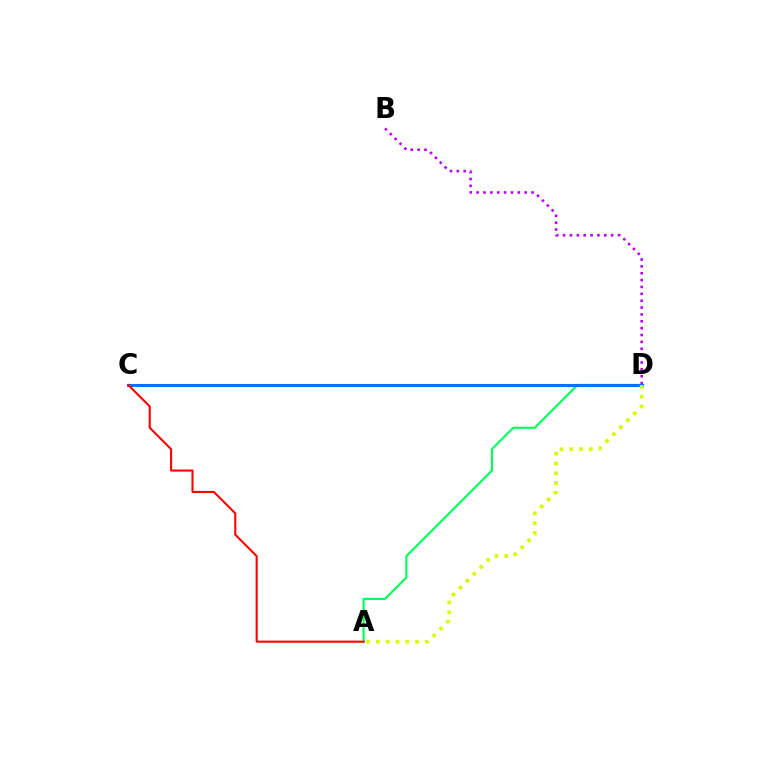{('A', 'D'): [{'color': '#00ff5c', 'line_style': 'solid', 'thickness': 1.55}, {'color': '#d1ff00', 'line_style': 'dotted', 'thickness': 2.66}], ('B', 'D'): [{'color': '#b900ff', 'line_style': 'dotted', 'thickness': 1.87}], ('C', 'D'): [{'color': '#0074ff', 'line_style': 'solid', 'thickness': 2.21}], ('A', 'C'): [{'color': '#ff0000', 'line_style': 'solid', 'thickness': 1.5}]}